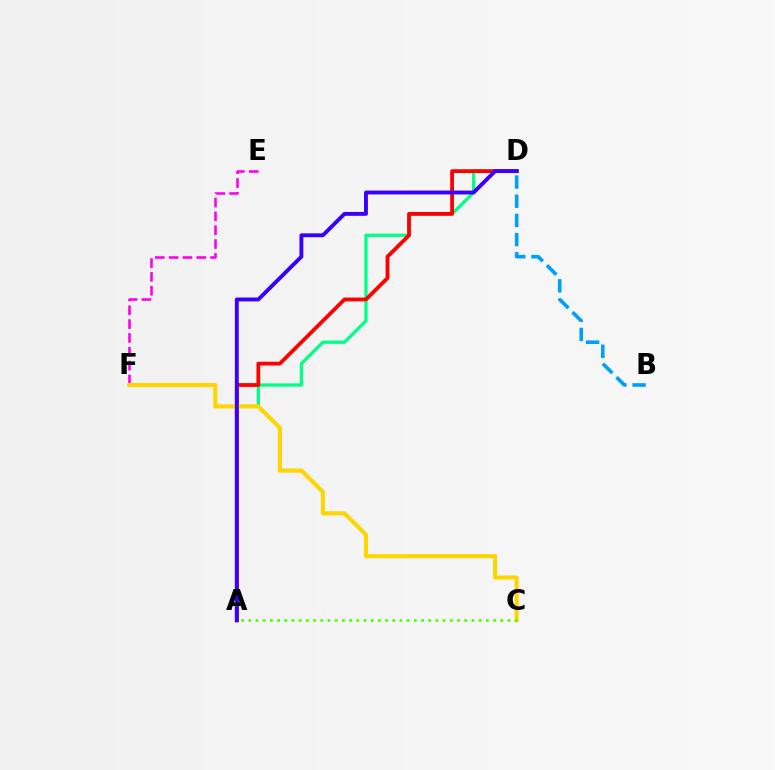{('A', 'D'): [{'color': '#00ff86', 'line_style': 'solid', 'thickness': 2.35}, {'color': '#ff0000', 'line_style': 'solid', 'thickness': 2.73}, {'color': '#3700ff', 'line_style': 'solid', 'thickness': 2.8}], ('E', 'F'): [{'color': '#ff00ed', 'line_style': 'dashed', 'thickness': 1.88}], ('C', 'F'): [{'color': '#ffd500', 'line_style': 'solid', 'thickness': 2.94}], ('A', 'C'): [{'color': '#4fff00', 'line_style': 'dotted', 'thickness': 1.96}], ('B', 'D'): [{'color': '#009eff', 'line_style': 'dashed', 'thickness': 2.61}]}